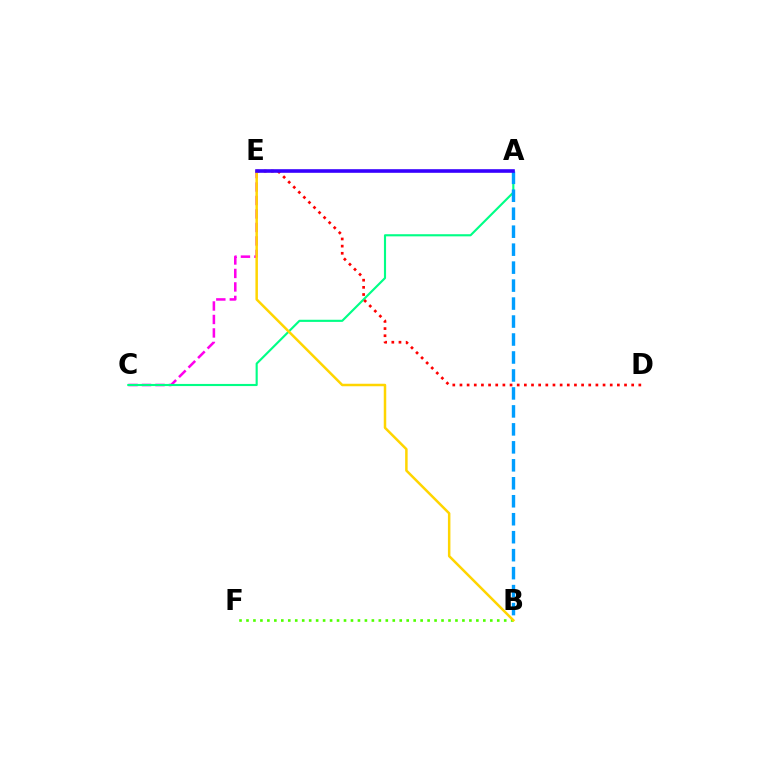{('B', 'F'): [{'color': '#4fff00', 'line_style': 'dotted', 'thickness': 1.89}], ('C', 'E'): [{'color': '#ff00ed', 'line_style': 'dashed', 'thickness': 1.83}], ('A', 'C'): [{'color': '#00ff86', 'line_style': 'solid', 'thickness': 1.54}], ('D', 'E'): [{'color': '#ff0000', 'line_style': 'dotted', 'thickness': 1.94}], ('A', 'B'): [{'color': '#009eff', 'line_style': 'dashed', 'thickness': 2.44}], ('B', 'E'): [{'color': '#ffd500', 'line_style': 'solid', 'thickness': 1.8}], ('A', 'E'): [{'color': '#3700ff', 'line_style': 'solid', 'thickness': 2.6}]}